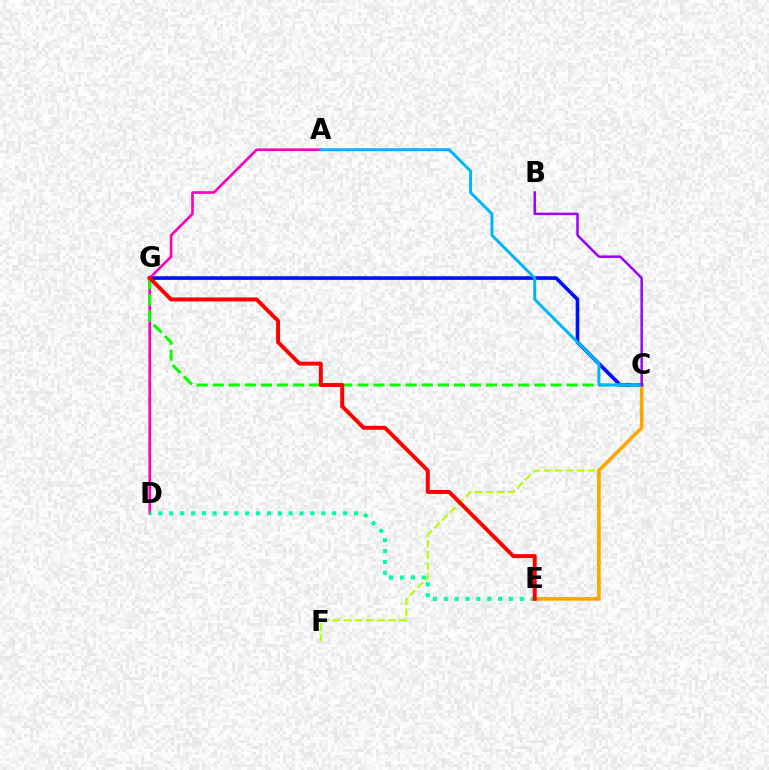{('C', 'G'): [{'color': '#0010ff', 'line_style': 'solid', 'thickness': 2.62}, {'color': '#08ff00', 'line_style': 'dashed', 'thickness': 2.18}], ('C', 'F'): [{'color': '#b3ff00', 'line_style': 'dashed', 'thickness': 1.51}], ('A', 'D'): [{'color': '#ff00bd', 'line_style': 'solid', 'thickness': 1.9}], ('D', 'E'): [{'color': '#00ff9d', 'line_style': 'dotted', 'thickness': 2.95}], ('C', 'E'): [{'color': '#ffa500', 'line_style': 'solid', 'thickness': 2.62}], ('A', 'C'): [{'color': '#00b5ff', 'line_style': 'solid', 'thickness': 2.14}], ('E', 'G'): [{'color': '#ff0000', 'line_style': 'solid', 'thickness': 2.84}], ('B', 'C'): [{'color': '#9b00ff', 'line_style': 'solid', 'thickness': 1.78}]}